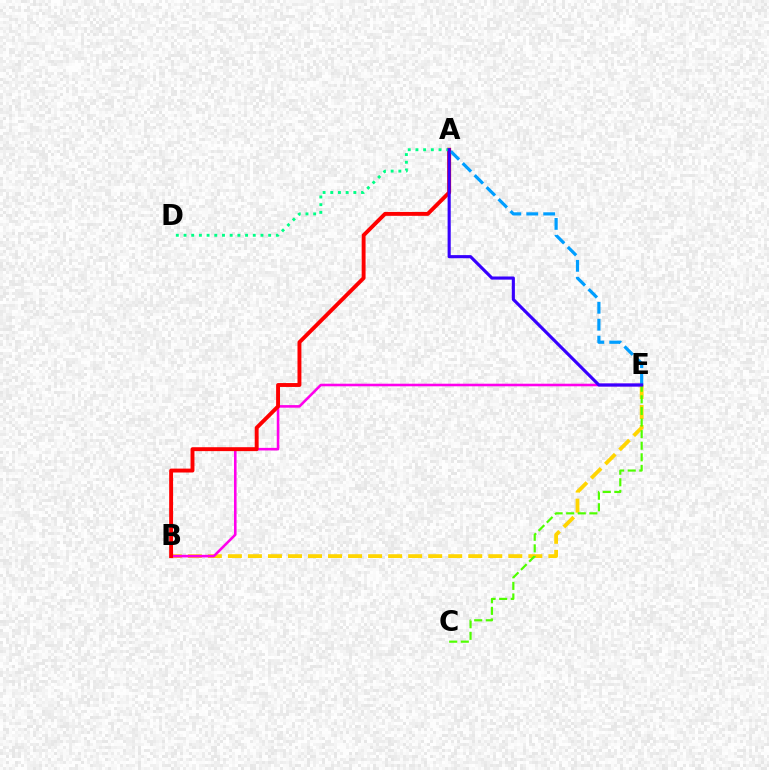{('B', 'E'): [{'color': '#ffd500', 'line_style': 'dashed', 'thickness': 2.72}, {'color': '#ff00ed', 'line_style': 'solid', 'thickness': 1.86}], ('C', 'E'): [{'color': '#4fff00', 'line_style': 'dashed', 'thickness': 1.57}], ('A', 'B'): [{'color': '#ff0000', 'line_style': 'solid', 'thickness': 2.81}], ('A', 'E'): [{'color': '#009eff', 'line_style': 'dashed', 'thickness': 2.3}, {'color': '#3700ff', 'line_style': 'solid', 'thickness': 2.25}], ('A', 'D'): [{'color': '#00ff86', 'line_style': 'dotted', 'thickness': 2.09}]}